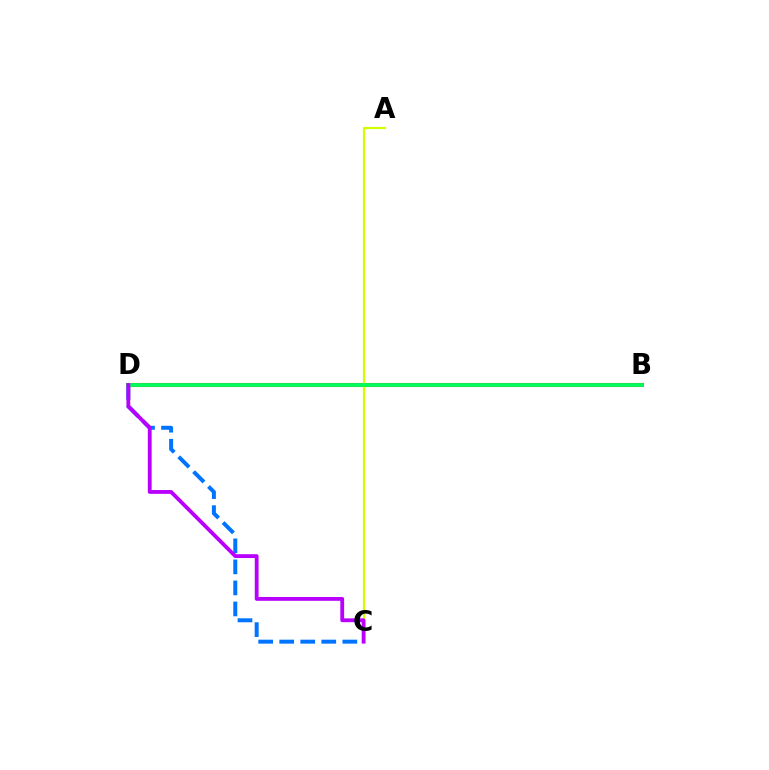{('C', 'D'): [{'color': '#0074ff', 'line_style': 'dashed', 'thickness': 2.86}, {'color': '#b900ff', 'line_style': 'solid', 'thickness': 2.75}], ('B', 'D'): [{'color': '#ff0000', 'line_style': 'solid', 'thickness': 2.93}, {'color': '#00ff5c', 'line_style': 'solid', 'thickness': 2.74}], ('A', 'C'): [{'color': '#d1ff00', 'line_style': 'solid', 'thickness': 1.6}]}